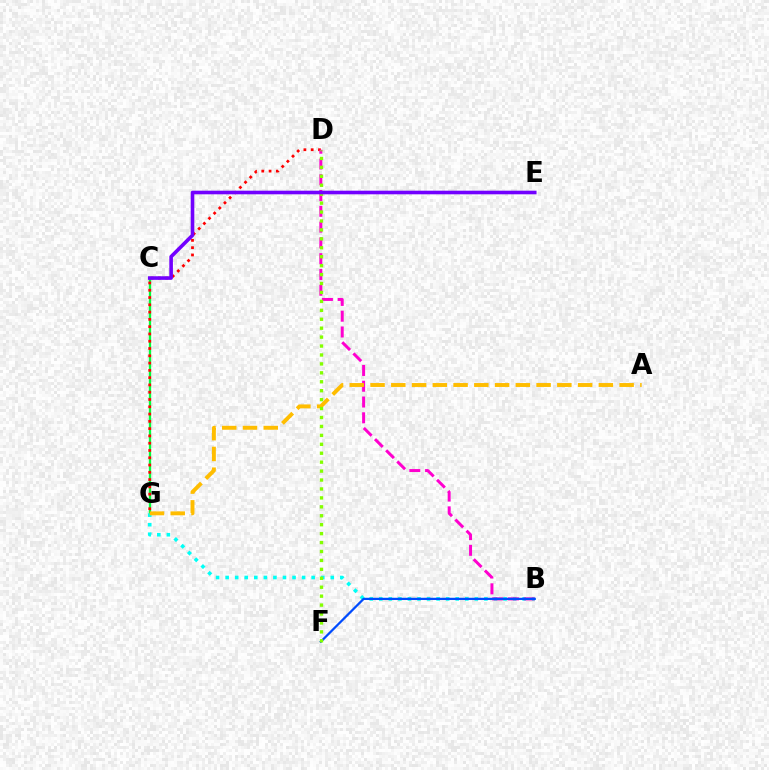{('C', 'G'): [{'color': '#00ff39', 'line_style': 'solid', 'thickness': 1.68}], ('D', 'G'): [{'color': '#ff0000', 'line_style': 'dotted', 'thickness': 1.98}], ('B', 'G'): [{'color': '#00fff6', 'line_style': 'dotted', 'thickness': 2.6}], ('B', 'D'): [{'color': '#ff00cf', 'line_style': 'dashed', 'thickness': 2.14}], ('A', 'G'): [{'color': '#ffbd00', 'line_style': 'dashed', 'thickness': 2.82}], ('B', 'F'): [{'color': '#004bff', 'line_style': 'solid', 'thickness': 1.62}], ('D', 'F'): [{'color': '#84ff00', 'line_style': 'dotted', 'thickness': 2.43}], ('C', 'E'): [{'color': '#7200ff', 'line_style': 'solid', 'thickness': 2.6}]}